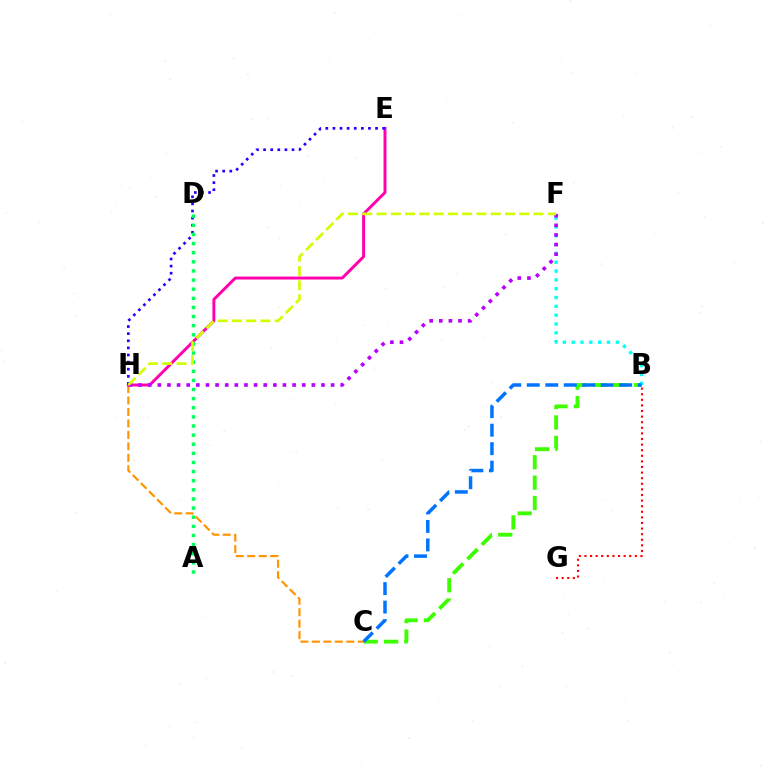{('B', 'C'): [{'color': '#3dff00', 'line_style': 'dashed', 'thickness': 2.77}, {'color': '#0074ff', 'line_style': 'dashed', 'thickness': 2.51}], ('C', 'H'): [{'color': '#ff9400', 'line_style': 'dashed', 'thickness': 1.56}], ('E', 'H'): [{'color': '#ff00ac', 'line_style': 'solid', 'thickness': 2.11}, {'color': '#2500ff', 'line_style': 'dotted', 'thickness': 1.93}], ('B', 'F'): [{'color': '#00fff6', 'line_style': 'dotted', 'thickness': 2.4}], ('B', 'G'): [{'color': '#ff0000', 'line_style': 'dotted', 'thickness': 1.52}], ('A', 'D'): [{'color': '#00ff5c', 'line_style': 'dotted', 'thickness': 2.48}], ('F', 'H'): [{'color': '#b900ff', 'line_style': 'dotted', 'thickness': 2.62}, {'color': '#d1ff00', 'line_style': 'dashed', 'thickness': 1.94}]}